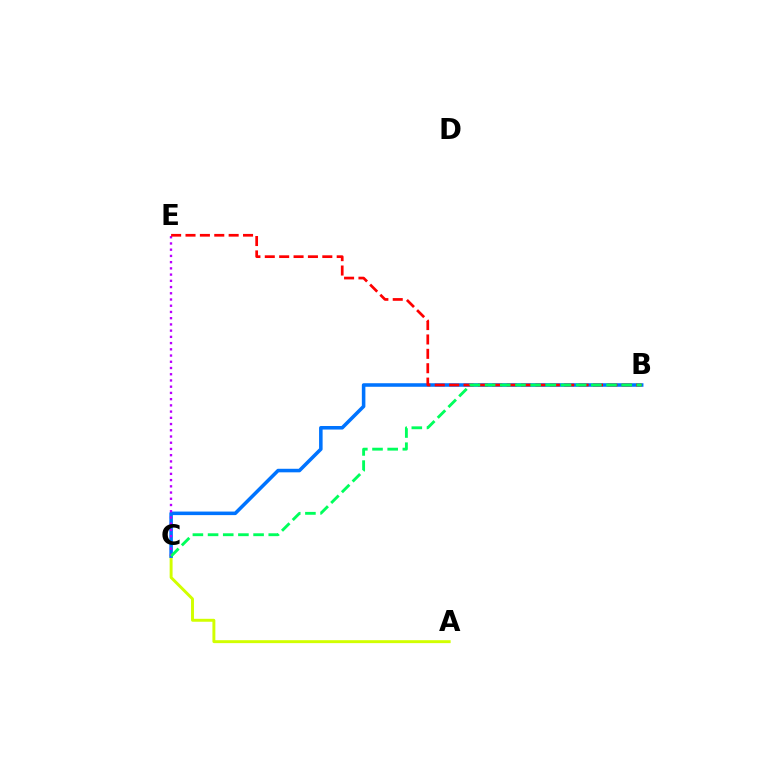{('A', 'C'): [{'color': '#d1ff00', 'line_style': 'solid', 'thickness': 2.11}], ('B', 'C'): [{'color': '#0074ff', 'line_style': 'solid', 'thickness': 2.55}, {'color': '#00ff5c', 'line_style': 'dashed', 'thickness': 2.06}], ('C', 'E'): [{'color': '#b900ff', 'line_style': 'dotted', 'thickness': 1.69}], ('B', 'E'): [{'color': '#ff0000', 'line_style': 'dashed', 'thickness': 1.95}]}